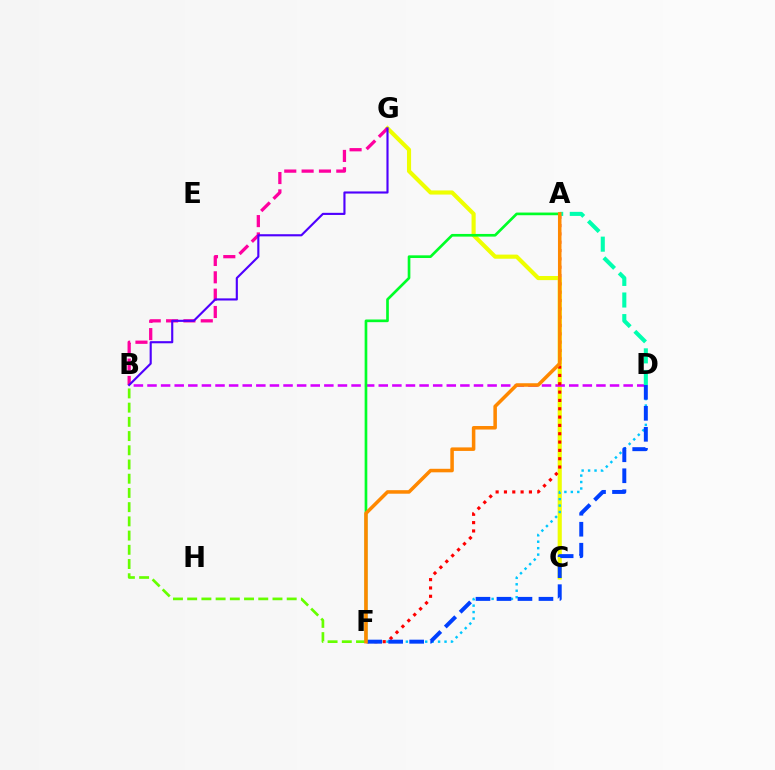{('C', 'G'): [{'color': '#eeff00', 'line_style': 'solid', 'thickness': 2.97}], ('B', 'D'): [{'color': '#d600ff', 'line_style': 'dashed', 'thickness': 1.85}], ('A', 'F'): [{'color': '#ff0000', 'line_style': 'dotted', 'thickness': 2.26}, {'color': '#00ff27', 'line_style': 'solid', 'thickness': 1.93}, {'color': '#ff8800', 'line_style': 'solid', 'thickness': 2.54}], ('B', 'F'): [{'color': '#66ff00', 'line_style': 'dashed', 'thickness': 1.93}], ('D', 'F'): [{'color': '#00c7ff', 'line_style': 'dotted', 'thickness': 1.75}, {'color': '#003fff', 'line_style': 'dashed', 'thickness': 2.85}], ('A', 'D'): [{'color': '#00ffaf', 'line_style': 'dashed', 'thickness': 2.93}], ('B', 'G'): [{'color': '#ff00a0', 'line_style': 'dashed', 'thickness': 2.36}, {'color': '#4f00ff', 'line_style': 'solid', 'thickness': 1.53}]}